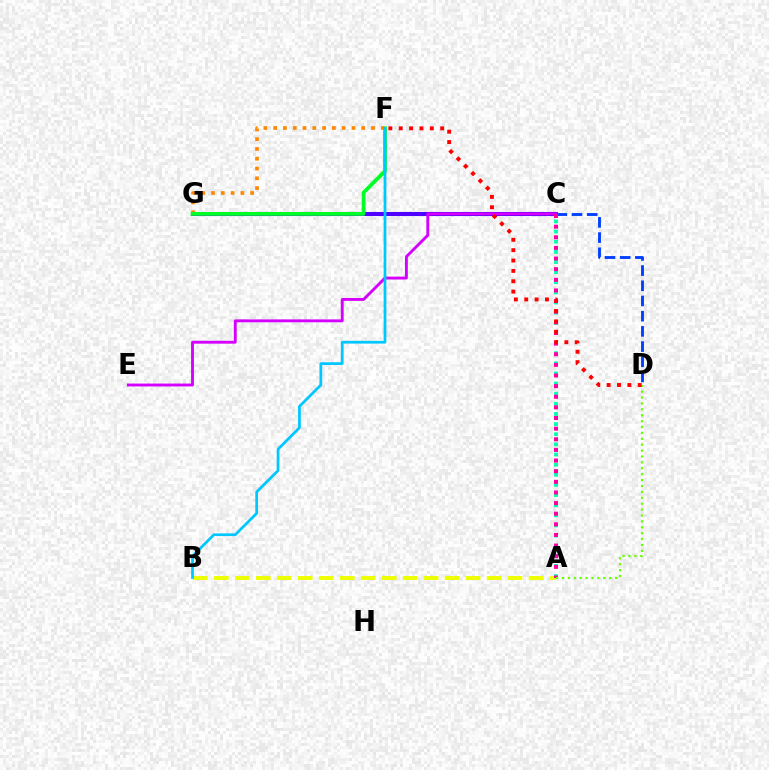{('C', 'G'): [{'color': '#4f00ff', 'line_style': 'solid', 'thickness': 2.93}], ('C', 'D'): [{'color': '#003fff', 'line_style': 'dashed', 'thickness': 2.06}], ('F', 'G'): [{'color': '#ff8800', 'line_style': 'dotted', 'thickness': 2.66}, {'color': '#00ff27', 'line_style': 'solid', 'thickness': 2.71}], ('A', 'B'): [{'color': '#eeff00', 'line_style': 'dashed', 'thickness': 2.85}], ('C', 'E'): [{'color': '#d600ff', 'line_style': 'solid', 'thickness': 2.07}], ('A', 'C'): [{'color': '#00ffaf', 'line_style': 'dotted', 'thickness': 2.75}, {'color': '#ff00a0', 'line_style': 'dotted', 'thickness': 2.89}], ('A', 'D'): [{'color': '#66ff00', 'line_style': 'dotted', 'thickness': 1.6}], ('D', 'F'): [{'color': '#ff0000', 'line_style': 'dotted', 'thickness': 2.82}], ('B', 'F'): [{'color': '#00c7ff', 'line_style': 'solid', 'thickness': 1.97}]}